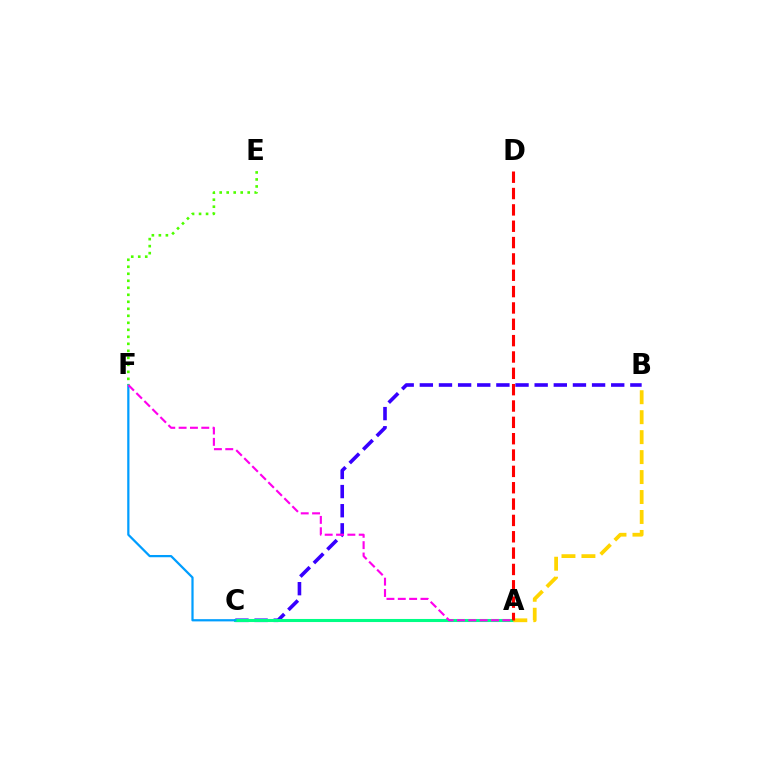{('B', 'C'): [{'color': '#3700ff', 'line_style': 'dashed', 'thickness': 2.6}], ('A', 'C'): [{'color': '#00ff86', 'line_style': 'solid', 'thickness': 2.21}], ('A', 'B'): [{'color': '#ffd500', 'line_style': 'dashed', 'thickness': 2.71}], ('C', 'F'): [{'color': '#009eff', 'line_style': 'solid', 'thickness': 1.61}], ('A', 'F'): [{'color': '#ff00ed', 'line_style': 'dashed', 'thickness': 1.54}], ('A', 'D'): [{'color': '#ff0000', 'line_style': 'dashed', 'thickness': 2.22}], ('E', 'F'): [{'color': '#4fff00', 'line_style': 'dotted', 'thickness': 1.9}]}